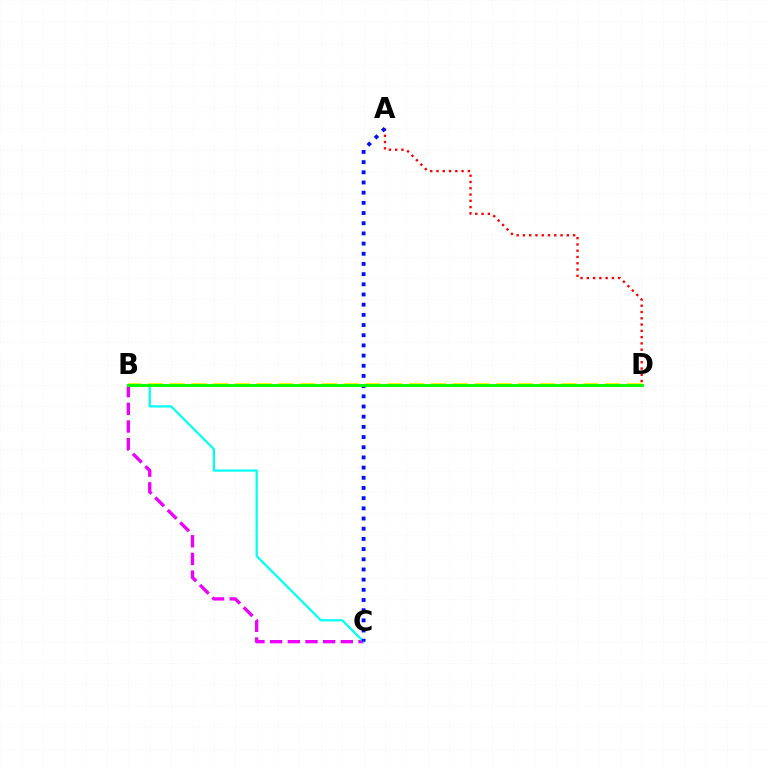{('B', 'D'): [{'color': '#fcf500', 'line_style': 'dashed', 'thickness': 2.96}, {'color': '#08ff00', 'line_style': 'solid', 'thickness': 2.08}], ('B', 'C'): [{'color': '#ee00ff', 'line_style': 'dashed', 'thickness': 2.4}, {'color': '#00fff6', 'line_style': 'solid', 'thickness': 1.59}], ('A', 'D'): [{'color': '#ff0000', 'line_style': 'dotted', 'thickness': 1.7}], ('A', 'C'): [{'color': '#0010ff', 'line_style': 'dotted', 'thickness': 2.77}]}